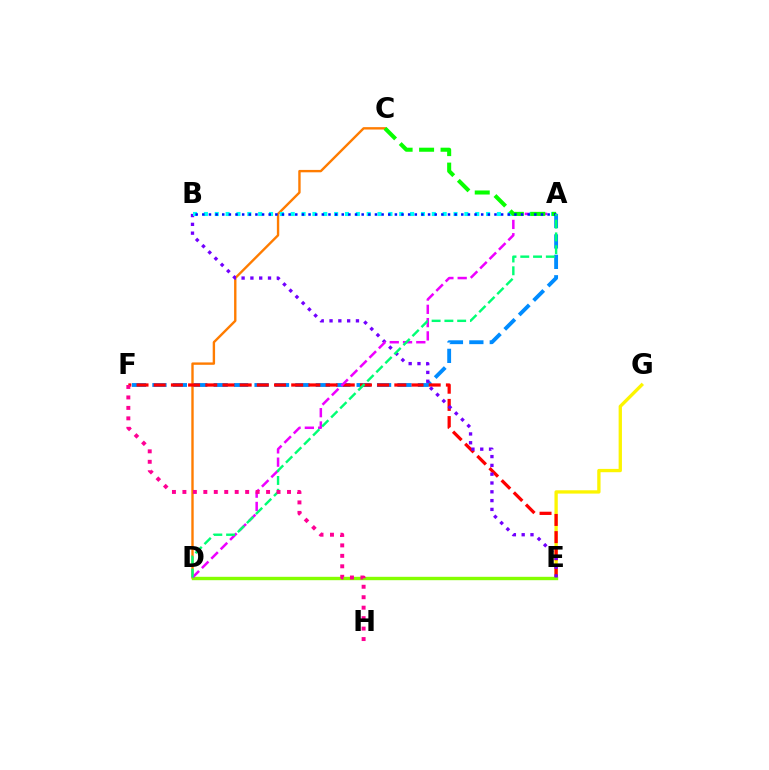{('E', 'G'): [{'color': '#fcf500', 'line_style': 'solid', 'thickness': 2.38}], ('A', 'F'): [{'color': '#008cff', 'line_style': 'dashed', 'thickness': 2.77}], ('C', 'D'): [{'color': '#ff7c00', 'line_style': 'solid', 'thickness': 1.72}], ('E', 'F'): [{'color': '#ff0000', 'line_style': 'dashed', 'thickness': 2.33}], ('D', 'E'): [{'color': '#84ff00', 'line_style': 'solid', 'thickness': 2.44}], ('B', 'E'): [{'color': '#7200ff', 'line_style': 'dotted', 'thickness': 2.39}], ('A', 'D'): [{'color': '#ee00ff', 'line_style': 'dashed', 'thickness': 1.8}, {'color': '#00ff74', 'line_style': 'dashed', 'thickness': 1.74}], ('A', 'B'): [{'color': '#00fff6', 'line_style': 'dotted', 'thickness': 2.95}, {'color': '#0010ff', 'line_style': 'dotted', 'thickness': 1.8}], ('A', 'C'): [{'color': '#08ff00', 'line_style': 'dashed', 'thickness': 2.92}], ('F', 'H'): [{'color': '#ff0094', 'line_style': 'dotted', 'thickness': 2.84}]}